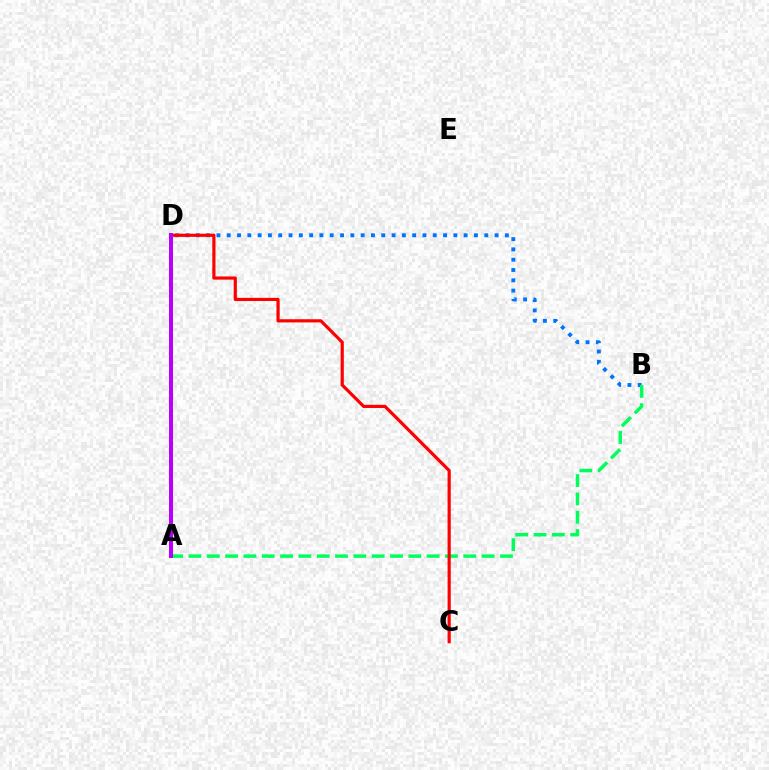{('B', 'D'): [{'color': '#0074ff', 'line_style': 'dotted', 'thickness': 2.8}], ('A', 'D'): [{'color': '#d1ff00', 'line_style': 'dashed', 'thickness': 2.19}, {'color': '#b900ff', 'line_style': 'solid', 'thickness': 2.88}], ('A', 'B'): [{'color': '#00ff5c', 'line_style': 'dashed', 'thickness': 2.49}], ('C', 'D'): [{'color': '#ff0000', 'line_style': 'solid', 'thickness': 2.29}]}